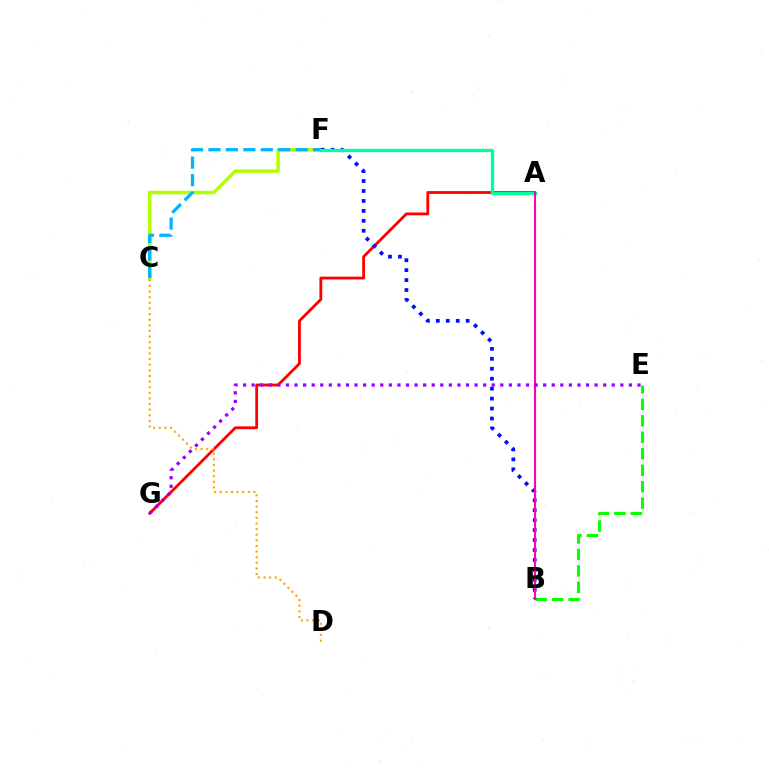{('A', 'G'): [{'color': '#ff0000', 'line_style': 'solid', 'thickness': 2.03}], ('B', 'E'): [{'color': '#08ff00', 'line_style': 'dashed', 'thickness': 2.24}], ('C', 'F'): [{'color': '#b3ff00', 'line_style': 'solid', 'thickness': 2.54}, {'color': '#00b5ff', 'line_style': 'dashed', 'thickness': 2.37}], ('B', 'F'): [{'color': '#0010ff', 'line_style': 'dotted', 'thickness': 2.7}], ('A', 'F'): [{'color': '#00ff9d', 'line_style': 'solid', 'thickness': 2.39}], ('A', 'B'): [{'color': '#ff00bd', 'line_style': 'solid', 'thickness': 1.52}], ('E', 'G'): [{'color': '#9b00ff', 'line_style': 'dotted', 'thickness': 2.33}], ('C', 'D'): [{'color': '#ffa500', 'line_style': 'dotted', 'thickness': 1.53}]}